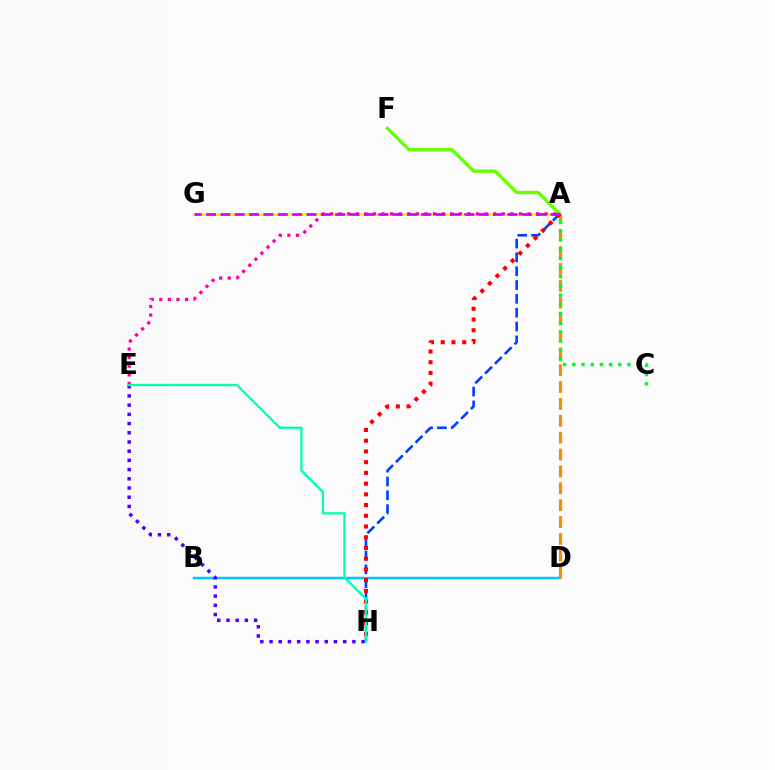{('A', 'G'): [{'color': '#eeff00', 'line_style': 'solid', 'thickness': 1.8}, {'color': '#d600ff', 'line_style': 'dashed', 'thickness': 1.95}], ('A', 'E'): [{'color': '#ff00a0', 'line_style': 'dotted', 'thickness': 2.33}], ('A', 'F'): [{'color': '#66ff00', 'line_style': 'solid', 'thickness': 2.38}], ('B', 'D'): [{'color': '#00c7ff', 'line_style': 'solid', 'thickness': 1.79}], ('A', 'H'): [{'color': '#003fff', 'line_style': 'dashed', 'thickness': 1.88}, {'color': '#ff0000', 'line_style': 'dotted', 'thickness': 2.91}], ('A', 'D'): [{'color': '#ff8800', 'line_style': 'dashed', 'thickness': 2.29}], ('A', 'C'): [{'color': '#00ff27', 'line_style': 'dotted', 'thickness': 2.5}], ('E', 'H'): [{'color': '#4f00ff', 'line_style': 'dotted', 'thickness': 2.5}, {'color': '#00ffaf', 'line_style': 'solid', 'thickness': 1.64}]}